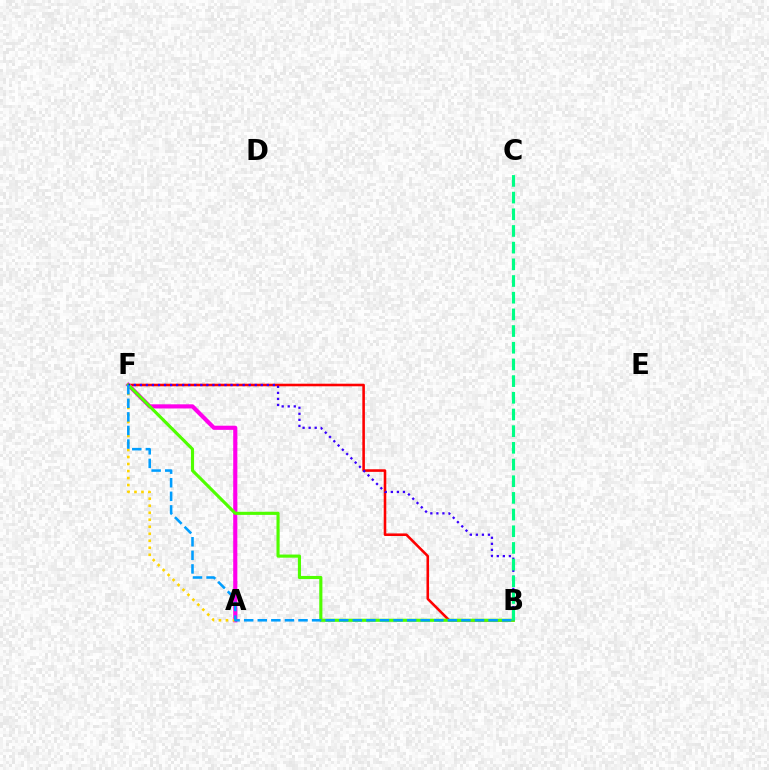{('B', 'F'): [{'color': '#ff0000', 'line_style': 'solid', 'thickness': 1.86}, {'color': '#4fff00', 'line_style': 'solid', 'thickness': 2.25}, {'color': '#3700ff', 'line_style': 'dotted', 'thickness': 1.64}, {'color': '#009eff', 'line_style': 'dashed', 'thickness': 1.84}], ('A', 'F'): [{'color': '#ff00ed', 'line_style': 'solid', 'thickness': 2.98}, {'color': '#ffd500', 'line_style': 'dotted', 'thickness': 1.9}], ('B', 'C'): [{'color': '#00ff86', 'line_style': 'dashed', 'thickness': 2.27}]}